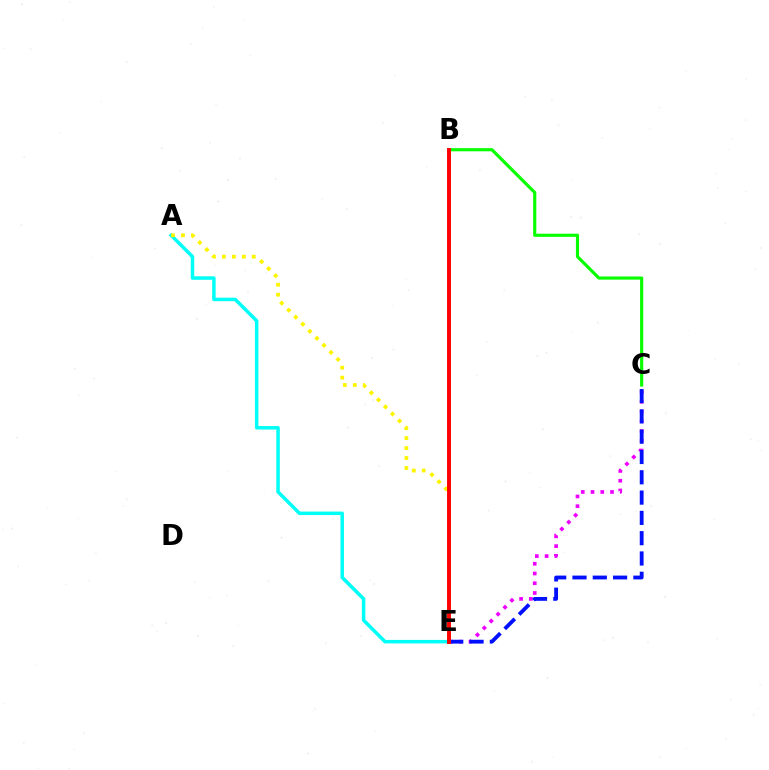{('C', 'E'): [{'color': '#ee00ff', 'line_style': 'dotted', 'thickness': 2.65}, {'color': '#0010ff', 'line_style': 'dashed', 'thickness': 2.76}], ('B', 'C'): [{'color': '#08ff00', 'line_style': 'solid', 'thickness': 2.27}], ('A', 'E'): [{'color': '#00fff6', 'line_style': 'solid', 'thickness': 2.51}, {'color': '#fcf500', 'line_style': 'dotted', 'thickness': 2.71}], ('B', 'E'): [{'color': '#ff0000', 'line_style': 'solid', 'thickness': 2.82}]}